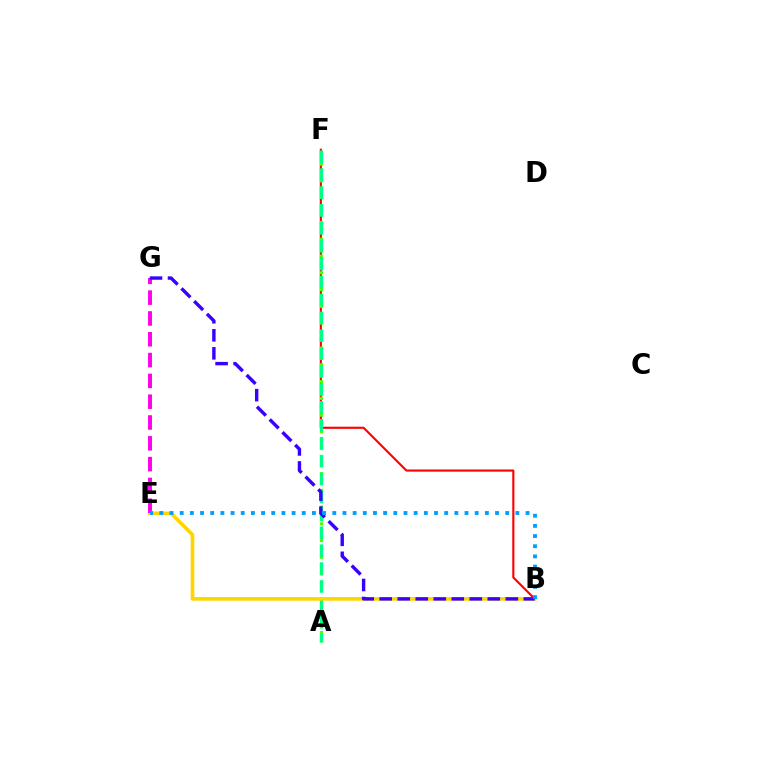{('B', 'F'): [{'color': '#ff0000', 'line_style': 'solid', 'thickness': 1.53}], ('A', 'F'): [{'color': '#4fff00', 'line_style': 'dotted', 'thickness': 2.27}, {'color': '#00ff86', 'line_style': 'dashed', 'thickness': 2.43}], ('B', 'E'): [{'color': '#ffd500', 'line_style': 'solid', 'thickness': 2.61}, {'color': '#009eff', 'line_style': 'dotted', 'thickness': 2.76}], ('E', 'G'): [{'color': '#ff00ed', 'line_style': 'dashed', 'thickness': 2.83}], ('B', 'G'): [{'color': '#3700ff', 'line_style': 'dashed', 'thickness': 2.45}]}